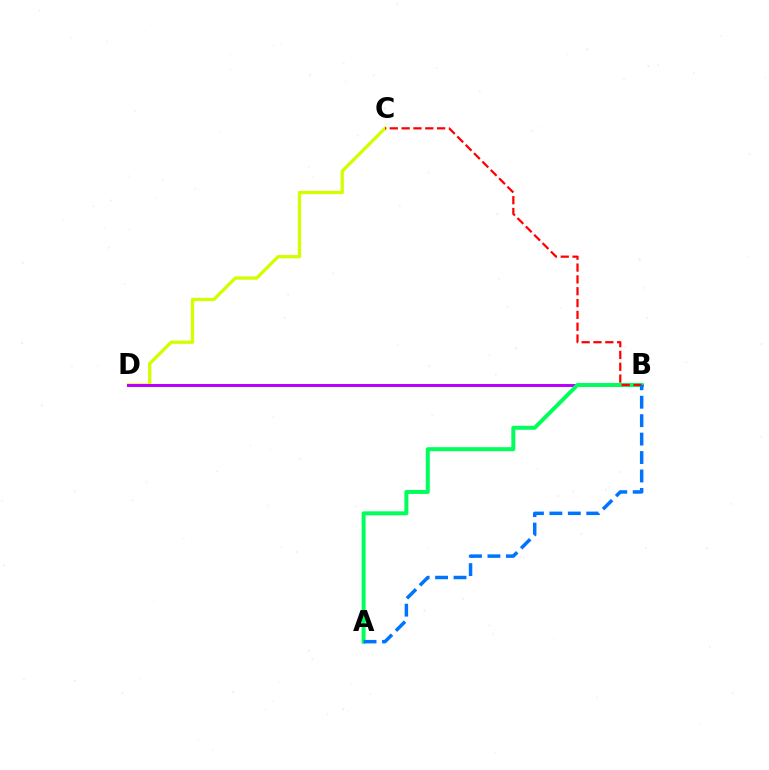{('C', 'D'): [{'color': '#d1ff00', 'line_style': 'solid', 'thickness': 2.38}], ('B', 'D'): [{'color': '#b900ff', 'line_style': 'solid', 'thickness': 2.14}], ('A', 'B'): [{'color': '#00ff5c', 'line_style': 'solid', 'thickness': 2.87}, {'color': '#0074ff', 'line_style': 'dashed', 'thickness': 2.5}], ('B', 'C'): [{'color': '#ff0000', 'line_style': 'dashed', 'thickness': 1.61}]}